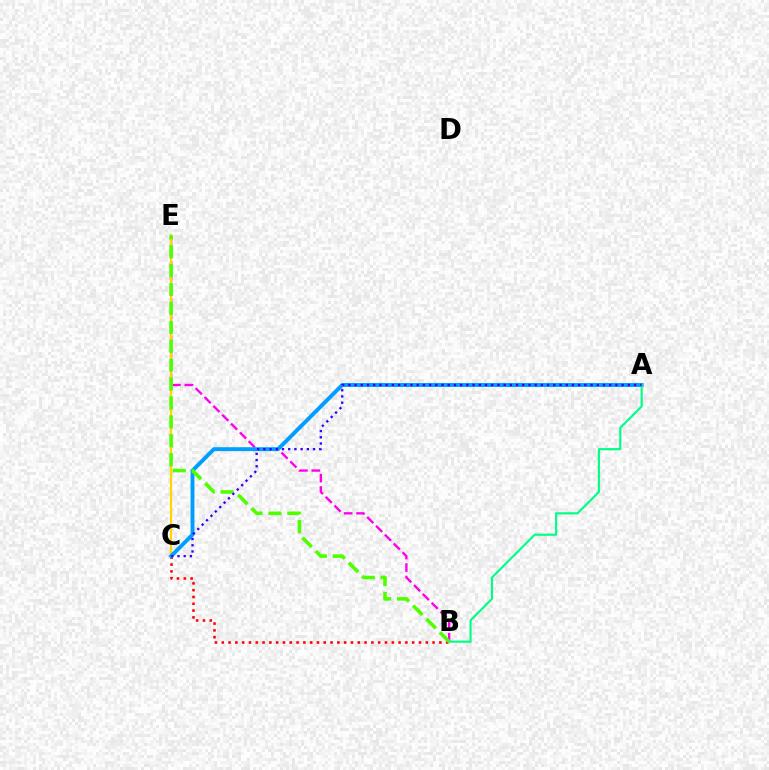{('B', 'E'): [{'color': '#ff00ed', 'line_style': 'dashed', 'thickness': 1.7}, {'color': '#4fff00', 'line_style': 'dashed', 'thickness': 2.57}], ('C', 'E'): [{'color': '#ffd500', 'line_style': 'solid', 'thickness': 1.61}], ('B', 'C'): [{'color': '#ff0000', 'line_style': 'dotted', 'thickness': 1.85}], ('A', 'C'): [{'color': '#009eff', 'line_style': 'solid', 'thickness': 2.82}, {'color': '#3700ff', 'line_style': 'dotted', 'thickness': 1.69}], ('A', 'B'): [{'color': '#00ff86', 'line_style': 'solid', 'thickness': 1.55}]}